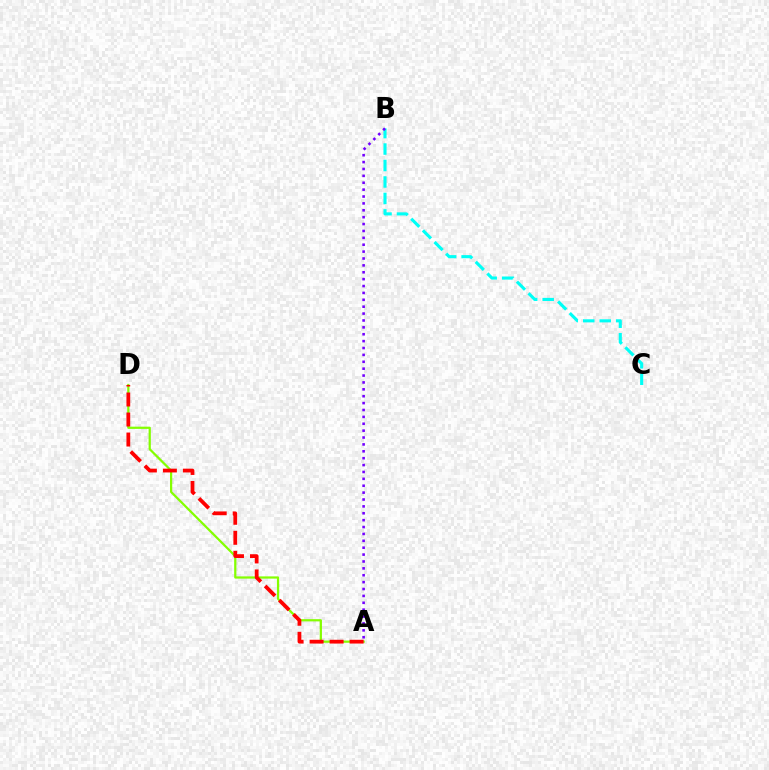{('B', 'C'): [{'color': '#00fff6', 'line_style': 'dashed', 'thickness': 2.24}], ('A', 'D'): [{'color': '#84ff00', 'line_style': 'solid', 'thickness': 1.6}, {'color': '#ff0000', 'line_style': 'dashed', 'thickness': 2.72}], ('A', 'B'): [{'color': '#7200ff', 'line_style': 'dotted', 'thickness': 1.87}]}